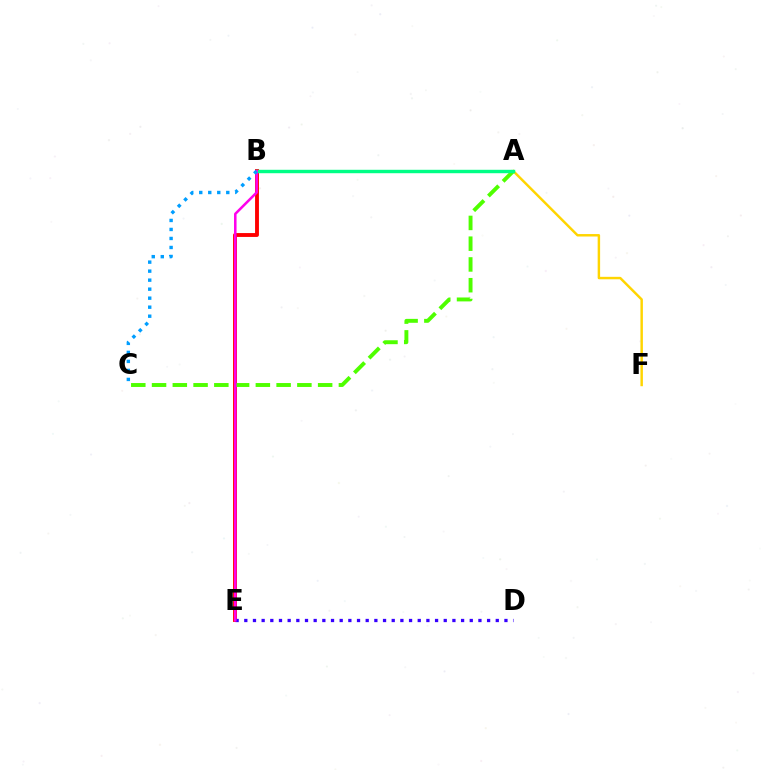{('A', 'F'): [{'color': '#ffd500', 'line_style': 'solid', 'thickness': 1.77}], ('B', 'E'): [{'color': '#ff0000', 'line_style': 'solid', 'thickness': 2.79}, {'color': '#ff00ed', 'line_style': 'solid', 'thickness': 1.83}], ('D', 'E'): [{'color': '#3700ff', 'line_style': 'dotted', 'thickness': 2.36}], ('A', 'C'): [{'color': '#4fff00', 'line_style': 'dashed', 'thickness': 2.82}], ('A', 'B'): [{'color': '#00ff86', 'line_style': 'solid', 'thickness': 2.46}], ('B', 'C'): [{'color': '#009eff', 'line_style': 'dotted', 'thickness': 2.45}]}